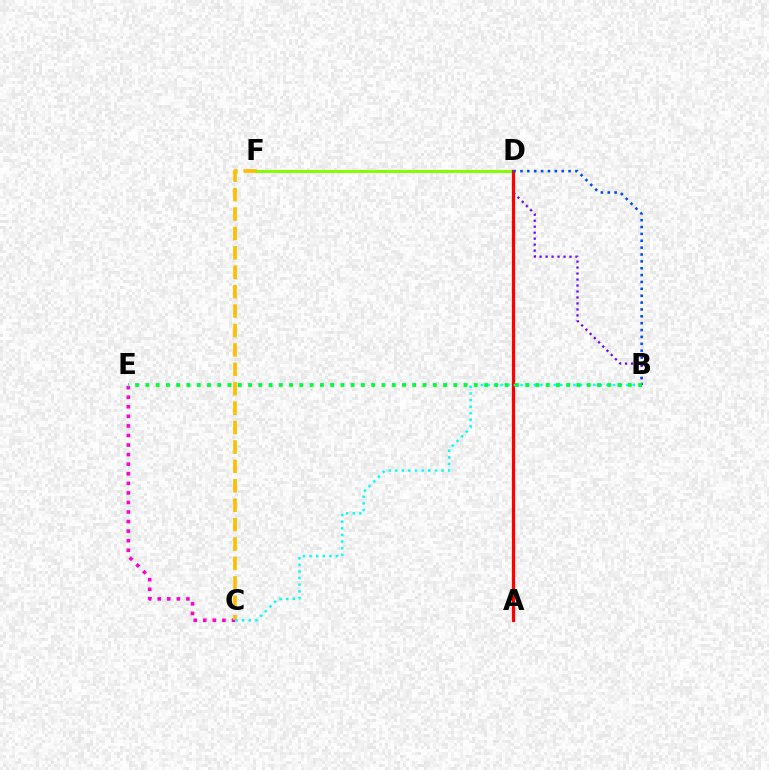{('D', 'F'): [{'color': '#84ff00', 'line_style': 'solid', 'thickness': 2.14}], ('B', 'D'): [{'color': '#7200ff', 'line_style': 'dotted', 'thickness': 1.62}, {'color': '#004bff', 'line_style': 'dotted', 'thickness': 1.87}], ('A', 'D'): [{'color': '#ff0000', 'line_style': 'solid', 'thickness': 2.31}], ('C', 'E'): [{'color': '#ff00cf', 'line_style': 'dotted', 'thickness': 2.6}], ('C', 'F'): [{'color': '#ffbd00', 'line_style': 'dashed', 'thickness': 2.64}], ('B', 'C'): [{'color': '#00fff6', 'line_style': 'dotted', 'thickness': 1.8}], ('B', 'E'): [{'color': '#00ff39', 'line_style': 'dotted', 'thickness': 2.79}]}